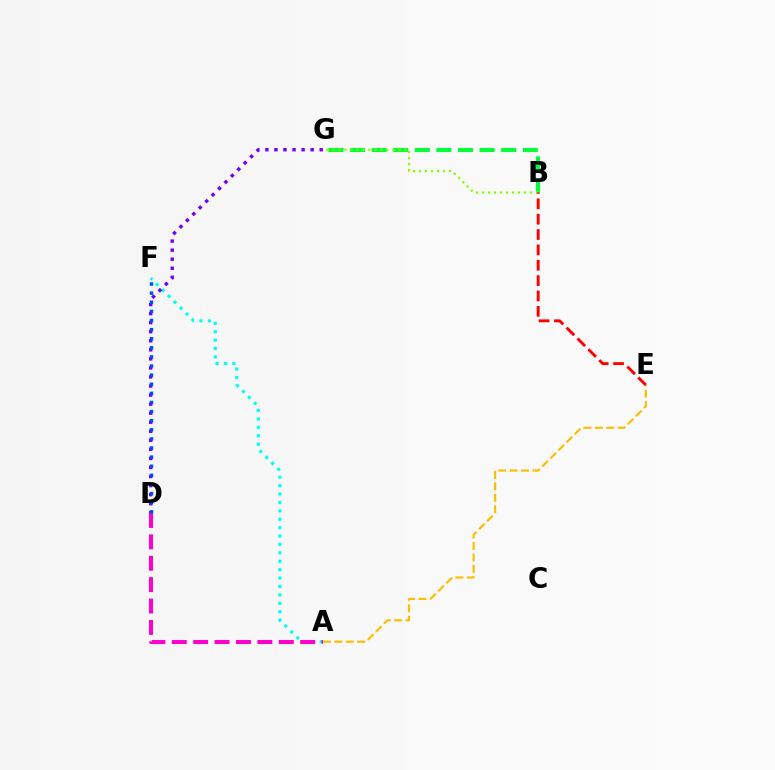{('A', 'F'): [{'color': '#00fff6', 'line_style': 'dotted', 'thickness': 2.28}], ('A', 'E'): [{'color': '#ffbd00', 'line_style': 'dashed', 'thickness': 1.55}], ('B', 'G'): [{'color': '#00ff39', 'line_style': 'dashed', 'thickness': 2.93}, {'color': '#84ff00', 'line_style': 'dotted', 'thickness': 1.63}], ('D', 'G'): [{'color': '#7200ff', 'line_style': 'dotted', 'thickness': 2.46}], ('A', 'D'): [{'color': '#ff00cf', 'line_style': 'dashed', 'thickness': 2.91}], ('B', 'E'): [{'color': '#ff0000', 'line_style': 'dashed', 'thickness': 2.09}], ('D', 'F'): [{'color': '#004bff', 'line_style': 'dotted', 'thickness': 2.48}]}